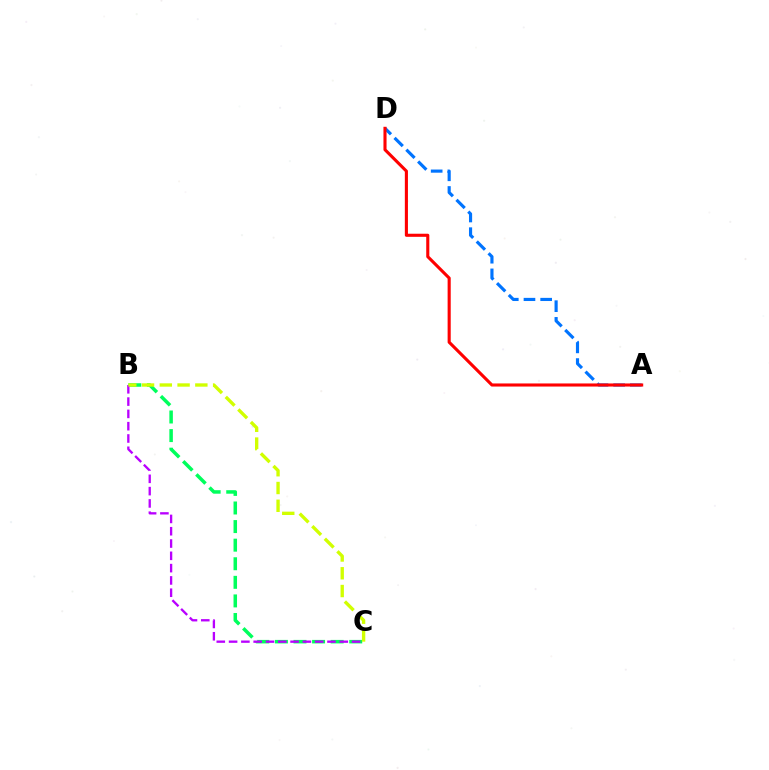{('B', 'C'): [{'color': '#00ff5c', 'line_style': 'dashed', 'thickness': 2.52}, {'color': '#b900ff', 'line_style': 'dashed', 'thickness': 1.67}, {'color': '#d1ff00', 'line_style': 'dashed', 'thickness': 2.41}], ('A', 'D'): [{'color': '#0074ff', 'line_style': 'dashed', 'thickness': 2.27}, {'color': '#ff0000', 'line_style': 'solid', 'thickness': 2.23}]}